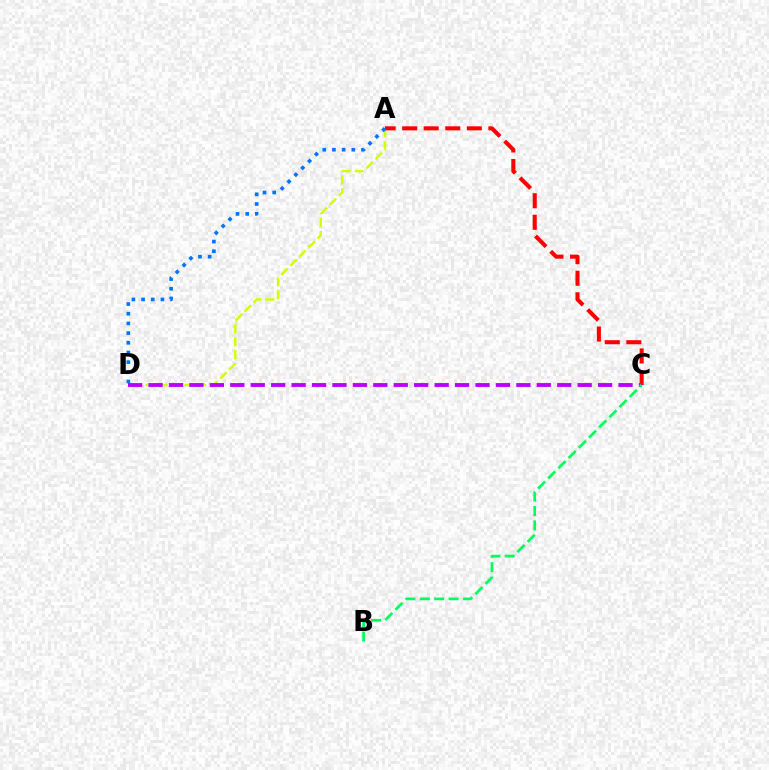{('A', 'D'): [{'color': '#d1ff00', 'line_style': 'dashed', 'thickness': 1.75}, {'color': '#0074ff', 'line_style': 'dotted', 'thickness': 2.63}], ('A', 'C'): [{'color': '#ff0000', 'line_style': 'dashed', 'thickness': 2.93}], ('C', 'D'): [{'color': '#b900ff', 'line_style': 'dashed', 'thickness': 2.78}], ('B', 'C'): [{'color': '#00ff5c', 'line_style': 'dashed', 'thickness': 1.96}]}